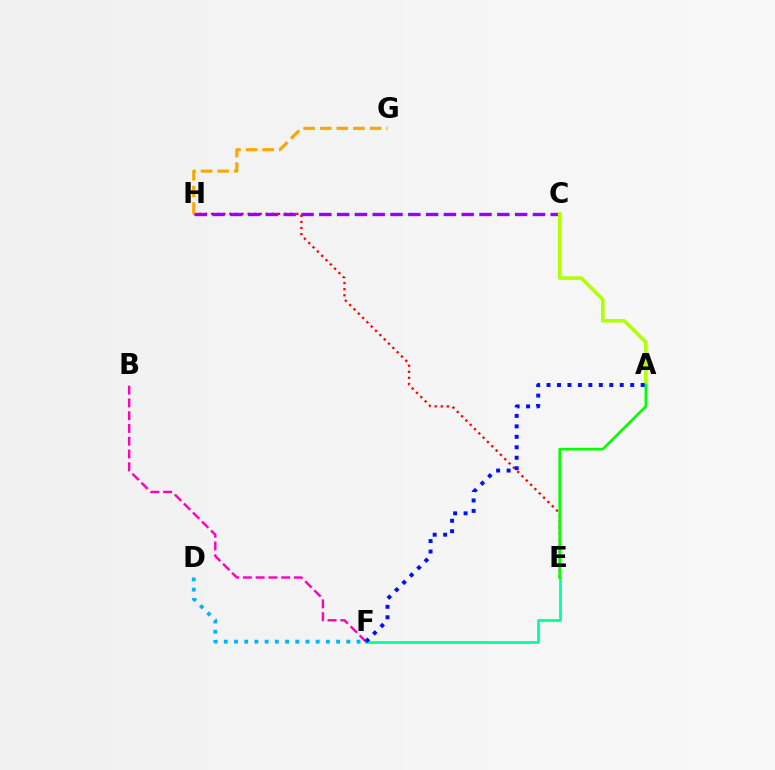{('D', 'F'): [{'color': '#00b5ff', 'line_style': 'dotted', 'thickness': 2.77}], ('E', 'F'): [{'color': '#00ff9d', 'line_style': 'solid', 'thickness': 1.98}], ('E', 'H'): [{'color': '#ff0000', 'line_style': 'dotted', 'thickness': 1.65}], ('C', 'H'): [{'color': '#9b00ff', 'line_style': 'dashed', 'thickness': 2.42}], ('A', 'C'): [{'color': '#b3ff00', 'line_style': 'solid', 'thickness': 2.59}], ('A', 'E'): [{'color': '#08ff00', 'line_style': 'solid', 'thickness': 1.92}], ('B', 'F'): [{'color': '#ff00bd', 'line_style': 'dashed', 'thickness': 1.73}], ('A', 'F'): [{'color': '#0010ff', 'line_style': 'dotted', 'thickness': 2.84}], ('G', 'H'): [{'color': '#ffa500', 'line_style': 'dashed', 'thickness': 2.25}]}